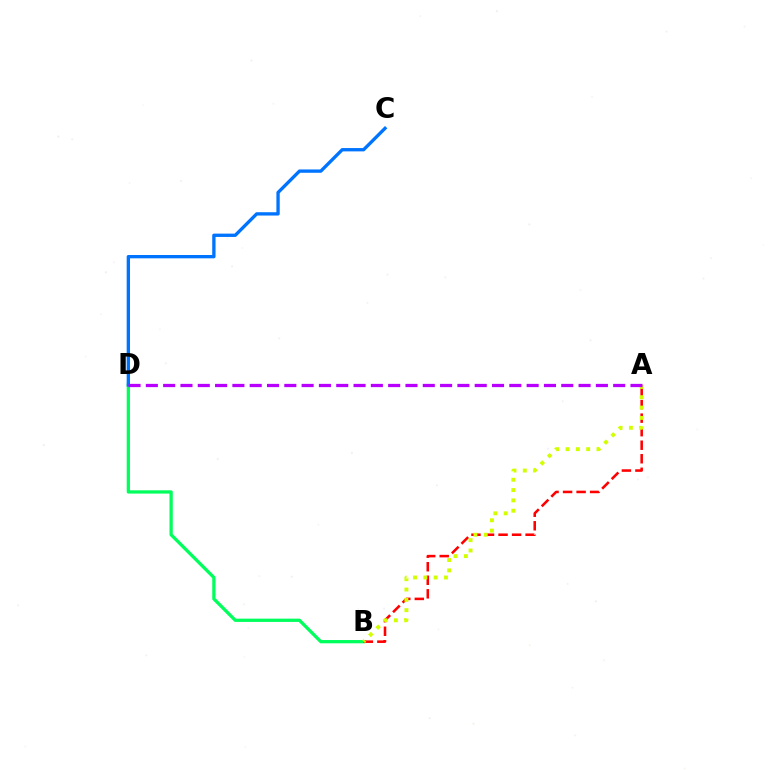{('B', 'D'): [{'color': '#00ff5c', 'line_style': 'solid', 'thickness': 2.36}], ('C', 'D'): [{'color': '#0074ff', 'line_style': 'solid', 'thickness': 2.39}], ('A', 'B'): [{'color': '#ff0000', 'line_style': 'dashed', 'thickness': 1.84}, {'color': '#d1ff00', 'line_style': 'dotted', 'thickness': 2.8}], ('A', 'D'): [{'color': '#b900ff', 'line_style': 'dashed', 'thickness': 2.35}]}